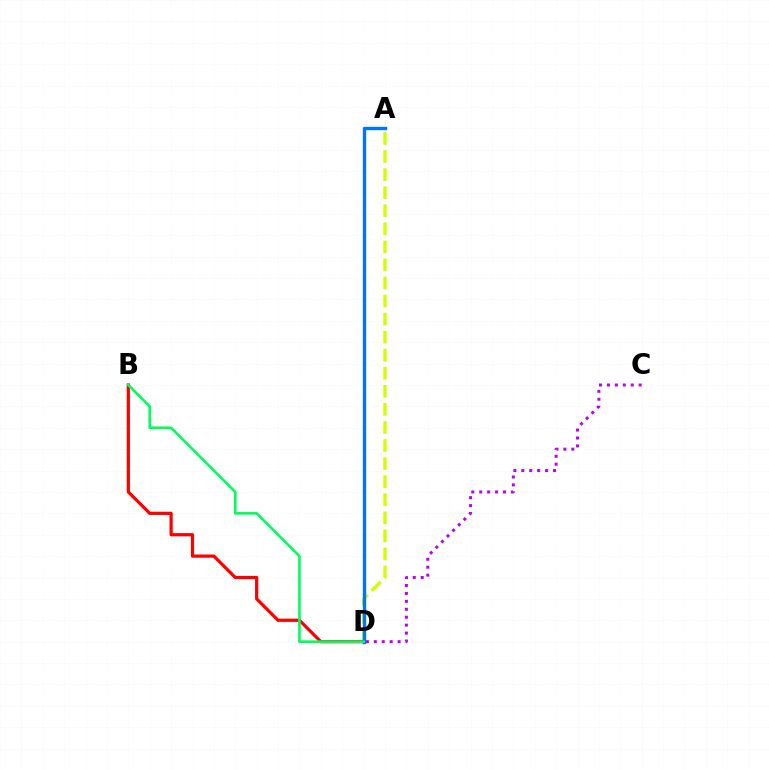{('A', 'D'): [{'color': '#d1ff00', 'line_style': 'dashed', 'thickness': 2.45}, {'color': '#0074ff', 'line_style': 'solid', 'thickness': 2.43}], ('B', 'D'): [{'color': '#ff0000', 'line_style': 'solid', 'thickness': 2.31}, {'color': '#00ff5c', 'line_style': 'solid', 'thickness': 1.9}], ('C', 'D'): [{'color': '#b900ff', 'line_style': 'dotted', 'thickness': 2.16}]}